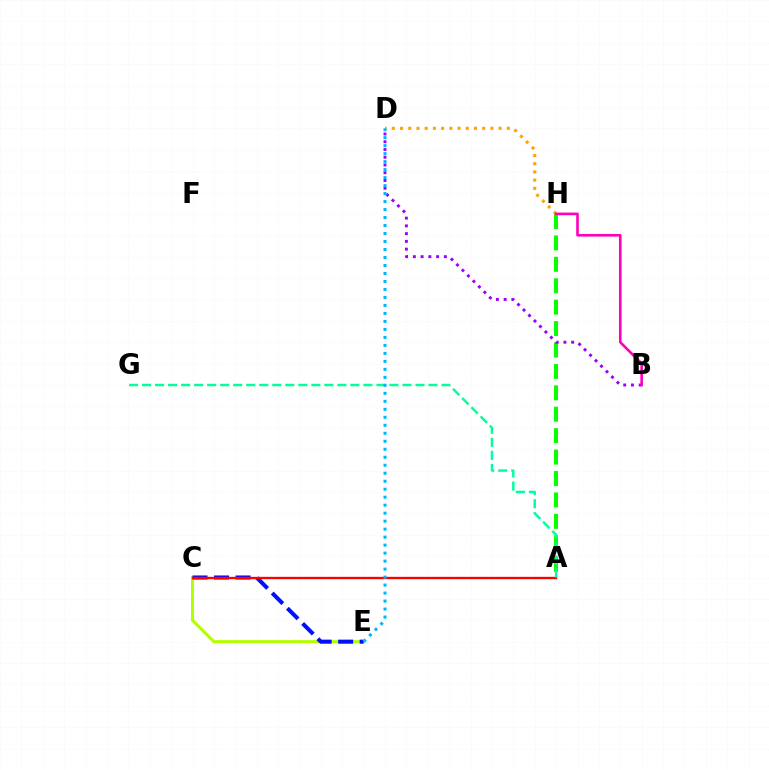{('C', 'E'): [{'color': '#b3ff00', 'line_style': 'solid', 'thickness': 2.2}, {'color': '#0010ff', 'line_style': 'dashed', 'thickness': 2.92}], ('A', 'H'): [{'color': '#08ff00', 'line_style': 'dashed', 'thickness': 2.91}], ('B', 'D'): [{'color': '#9b00ff', 'line_style': 'dotted', 'thickness': 2.11}], ('A', 'C'): [{'color': '#ff0000', 'line_style': 'solid', 'thickness': 1.69}], ('D', 'H'): [{'color': '#ffa500', 'line_style': 'dotted', 'thickness': 2.23}], ('B', 'H'): [{'color': '#ff00bd', 'line_style': 'solid', 'thickness': 1.89}], ('A', 'G'): [{'color': '#00ff9d', 'line_style': 'dashed', 'thickness': 1.77}], ('D', 'E'): [{'color': '#00b5ff', 'line_style': 'dotted', 'thickness': 2.17}]}